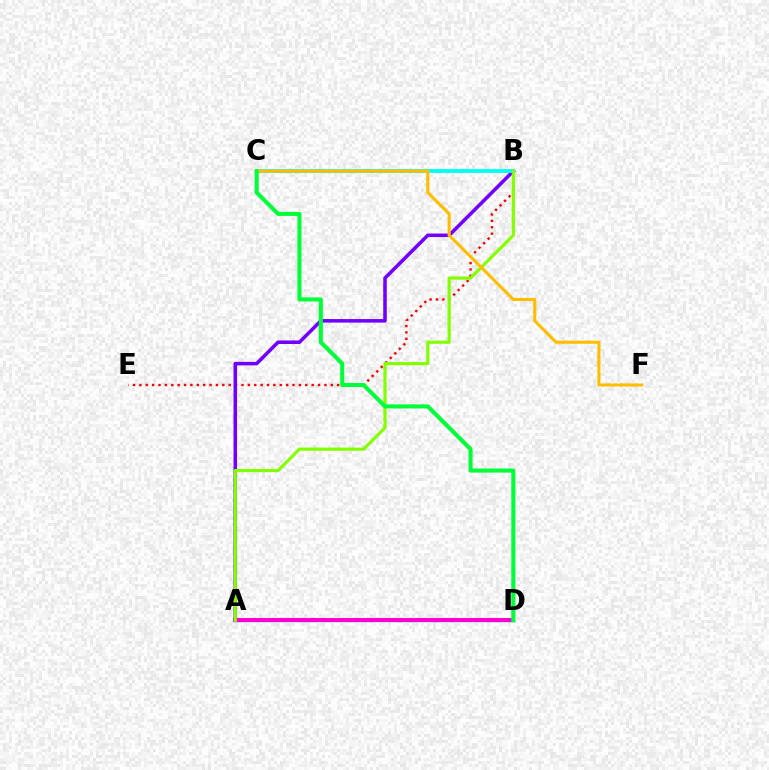{('A', 'D'): [{'color': '#004bff', 'line_style': 'solid', 'thickness': 2.37}, {'color': '#ff00cf', 'line_style': 'solid', 'thickness': 2.84}], ('B', 'E'): [{'color': '#ff0000', 'line_style': 'dotted', 'thickness': 1.73}], ('A', 'B'): [{'color': '#7200ff', 'line_style': 'solid', 'thickness': 2.55}, {'color': '#84ff00', 'line_style': 'solid', 'thickness': 2.3}], ('B', 'C'): [{'color': '#00fff6', 'line_style': 'solid', 'thickness': 2.77}], ('C', 'F'): [{'color': '#ffbd00', 'line_style': 'solid', 'thickness': 2.21}], ('C', 'D'): [{'color': '#00ff39', 'line_style': 'solid', 'thickness': 2.92}]}